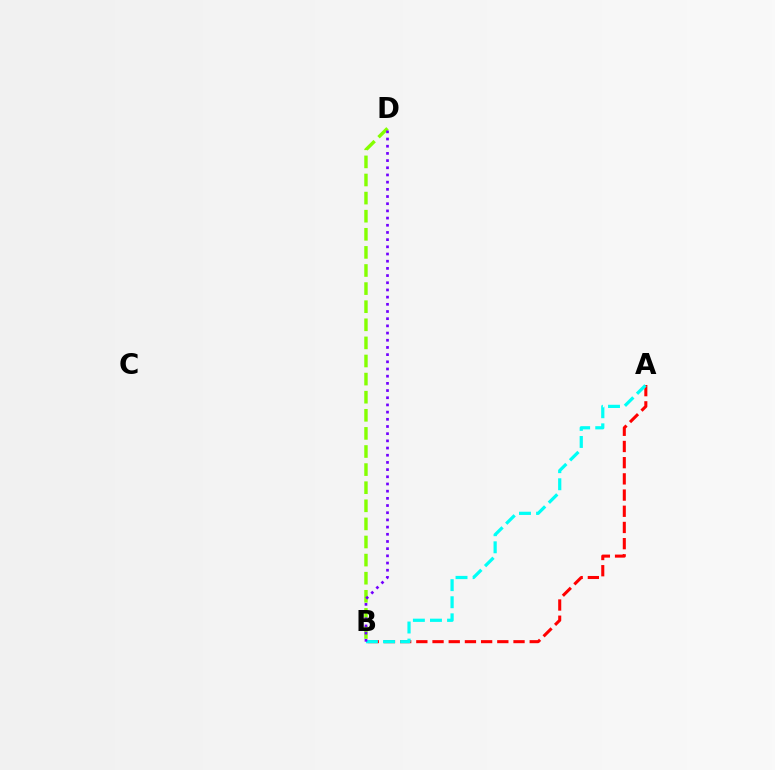{('B', 'D'): [{'color': '#84ff00', 'line_style': 'dashed', 'thickness': 2.46}, {'color': '#7200ff', 'line_style': 'dotted', 'thickness': 1.95}], ('A', 'B'): [{'color': '#ff0000', 'line_style': 'dashed', 'thickness': 2.2}, {'color': '#00fff6', 'line_style': 'dashed', 'thickness': 2.32}]}